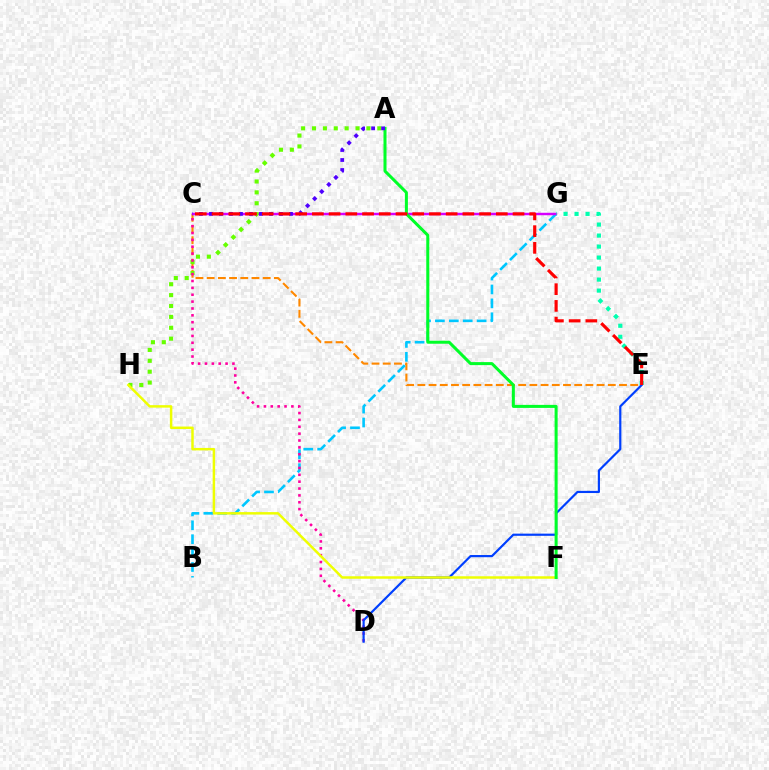{('C', 'E'): [{'color': '#ff8800', 'line_style': 'dashed', 'thickness': 1.52}, {'color': '#ff0000', 'line_style': 'dashed', 'thickness': 2.27}], ('B', 'G'): [{'color': '#00c7ff', 'line_style': 'dashed', 'thickness': 1.89}], ('C', 'G'): [{'color': '#d600ff', 'line_style': 'solid', 'thickness': 1.77}], ('A', 'H'): [{'color': '#66ff00', 'line_style': 'dotted', 'thickness': 2.96}], ('C', 'D'): [{'color': '#ff00a0', 'line_style': 'dotted', 'thickness': 1.86}], ('D', 'E'): [{'color': '#003fff', 'line_style': 'solid', 'thickness': 1.57}], ('F', 'H'): [{'color': '#eeff00', 'line_style': 'solid', 'thickness': 1.78}], ('A', 'F'): [{'color': '#00ff27', 'line_style': 'solid', 'thickness': 2.17}], ('E', 'G'): [{'color': '#00ffaf', 'line_style': 'dotted', 'thickness': 2.99}], ('A', 'C'): [{'color': '#4f00ff', 'line_style': 'dotted', 'thickness': 2.72}]}